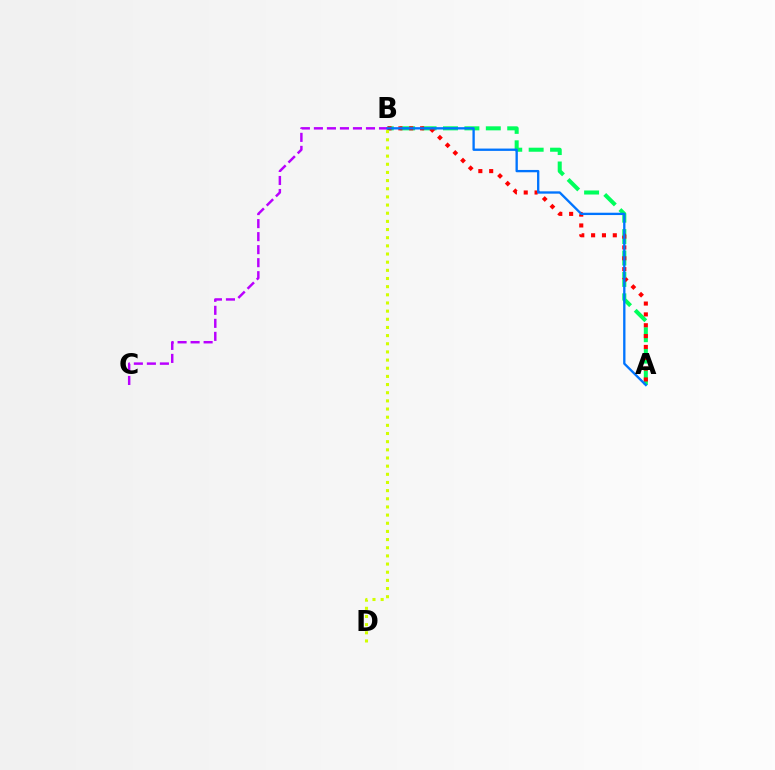{('B', 'C'): [{'color': '#b900ff', 'line_style': 'dashed', 'thickness': 1.77}], ('A', 'B'): [{'color': '#00ff5c', 'line_style': 'dashed', 'thickness': 2.91}, {'color': '#ff0000', 'line_style': 'dotted', 'thickness': 2.95}, {'color': '#0074ff', 'line_style': 'solid', 'thickness': 1.68}], ('B', 'D'): [{'color': '#d1ff00', 'line_style': 'dotted', 'thickness': 2.22}]}